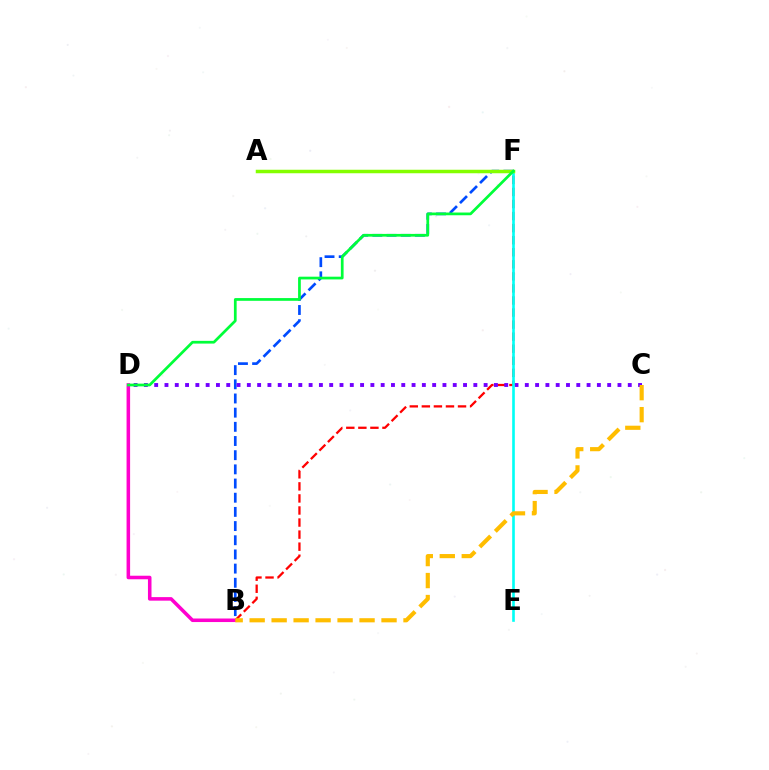{('B', 'F'): [{'color': '#ff0000', 'line_style': 'dashed', 'thickness': 1.64}, {'color': '#004bff', 'line_style': 'dashed', 'thickness': 1.93}], ('B', 'D'): [{'color': '#ff00cf', 'line_style': 'solid', 'thickness': 2.55}], ('C', 'D'): [{'color': '#7200ff', 'line_style': 'dotted', 'thickness': 2.8}], ('E', 'F'): [{'color': '#00fff6', 'line_style': 'solid', 'thickness': 1.89}], ('A', 'F'): [{'color': '#84ff00', 'line_style': 'solid', 'thickness': 2.52}], ('D', 'F'): [{'color': '#00ff39', 'line_style': 'solid', 'thickness': 1.96}], ('B', 'C'): [{'color': '#ffbd00', 'line_style': 'dashed', 'thickness': 2.99}]}